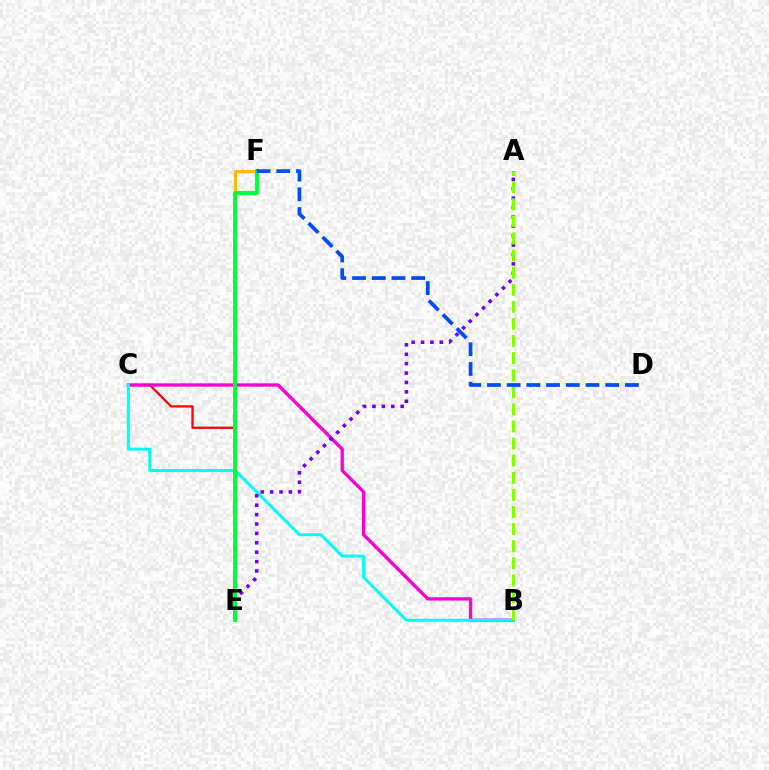{('E', 'F'): [{'color': '#ffbd00', 'line_style': 'solid', 'thickness': 2.17}, {'color': '#00ff39', 'line_style': 'solid', 'thickness': 2.82}], ('C', 'E'): [{'color': '#ff0000', 'line_style': 'solid', 'thickness': 1.63}], ('B', 'C'): [{'color': '#ff00cf', 'line_style': 'solid', 'thickness': 2.4}, {'color': '#00fff6', 'line_style': 'solid', 'thickness': 2.15}], ('A', 'E'): [{'color': '#7200ff', 'line_style': 'dotted', 'thickness': 2.55}], ('A', 'B'): [{'color': '#84ff00', 'line_style': 'dashed', 'thickness': 2.32}], ('D', 'F'): [{'color': '#004bff', 'line_style': 'dashed', 'thickness': 2.68}]}